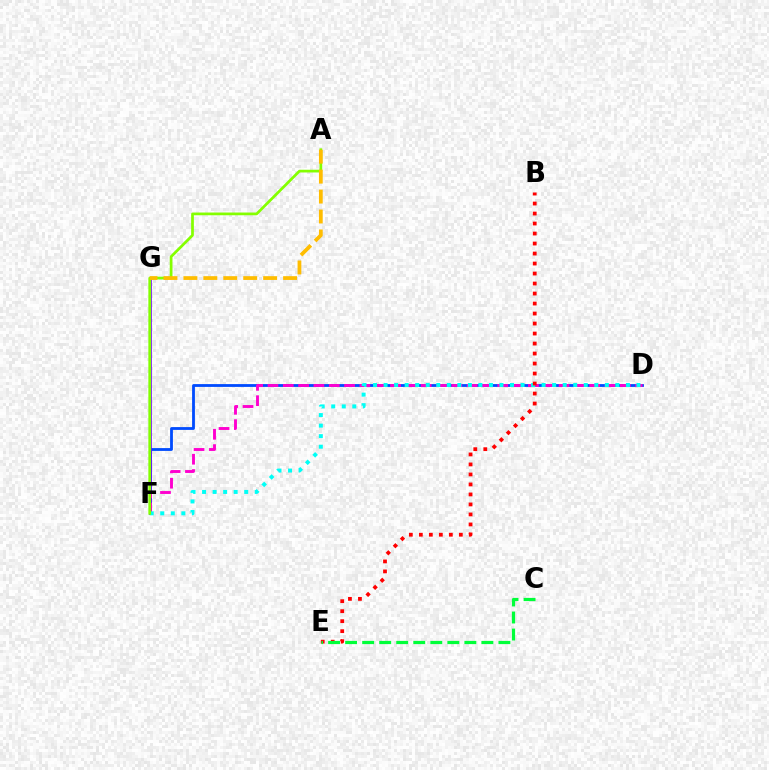{('D', 'F'): [{'color': '#004bff', 'line_style': 'solid', 'thickness': 2.02}, {'color': '#ff00cf', 'line_style': 'dashed', 'thickness': 2.08}, {'color': '#00fff6', 'line_style': 'dotted', 'thickness': 2.86}], ('F', 'G'): [{'color': '#7200ff', 'line_style': 'solid', 'thickness': 1.88}], ('A', 'F'): [{'color': '#84ff00', 'line_style': 'solid', 'thickness': 1.96}], ('B', 'E'): [{'color': '#ff0000', 'line_style': 'dotted', 'thickness': 2.72}], ('C', 'E'): [{'color': '#00ff39', 'line_style': 'dashed', 'thickness': 2.31}], ('A', 'G'): [{'color': '#ffbd00', 'line_style': 'dashed', 'thickness': 2.71}]}